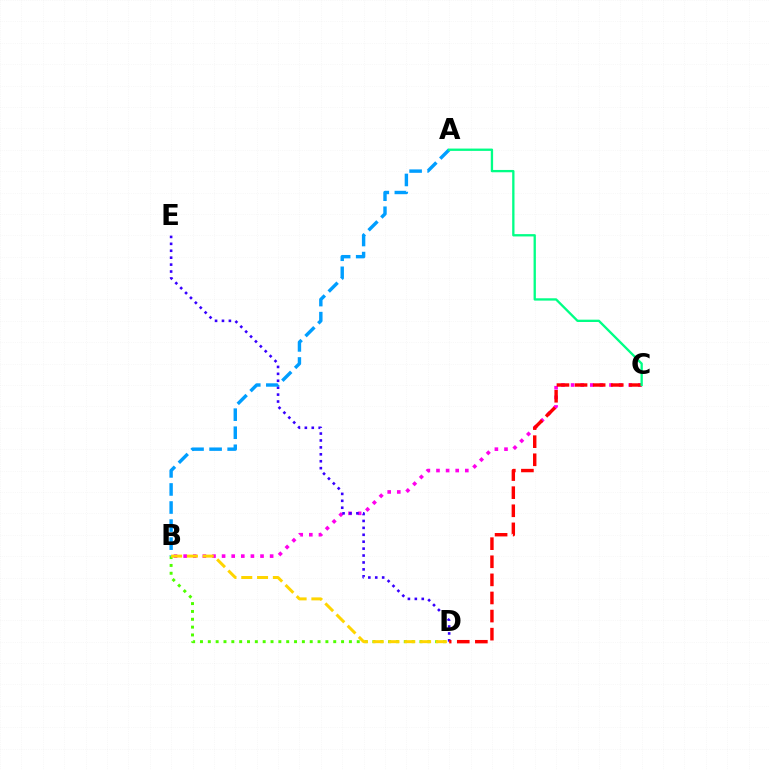{('B', 'C'): [{'color': '#ff00ed', 'line_style': 'dotted', 'thickness': 2.61}], ('D', 'E'): [{'color': '#3700ff', 'line_style': 'dotted', 'thickness': 1.88}], ('C', 'D'): [{'color': '#ff0000', 'line_style': 'dashed', 'thickness': 2.46}], ('B', 'D'): [{'color': '#4fff00', 'line_style': 'dotted', 'thickness': 2.13}, {'color': '#ffd500', 'line_style': 'dashed', 'thickness': 2.15}], ('A', 'B'): [{'color': '#009eff', 'line_style': 'dashed', 'thickness': 2.45}], ('A', 'C'): [{'color': '#00ff86', 'line_style': 'solid', 'thickness': 1.67}]}